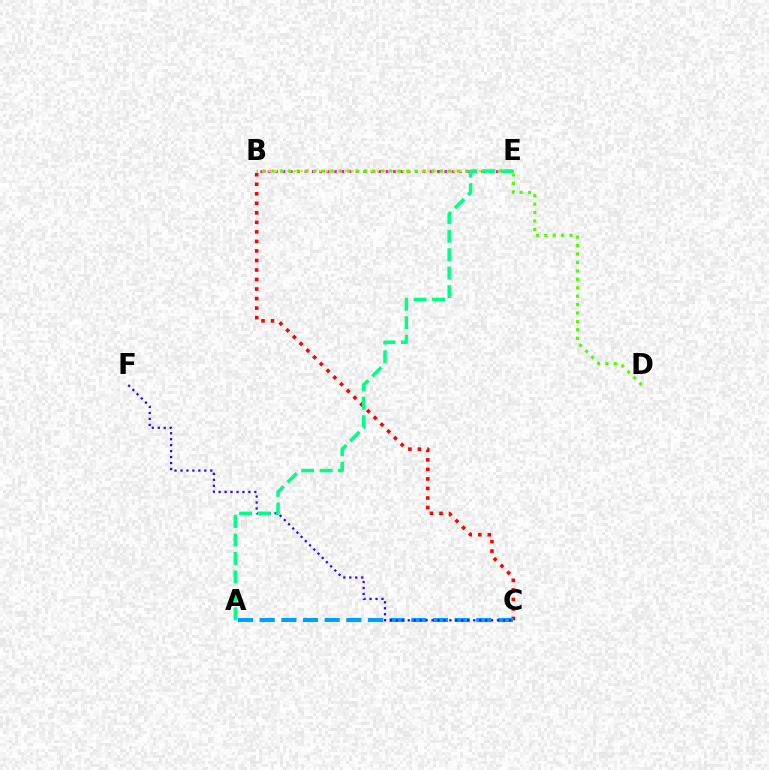{('B', 'C'): [{'color': '#ff0000', 'line_style': 'dotted', 'thickness': 2.59}], ('A', 'C'): [{'color': '#009eff', 'line_style': 'dashed', 'thickness': 2.94}], ('B', 'E'): [{'color': '#ff00ed', 'line_style': 'dotted', 'thickness': 2.0}, {'color': '#ffd500', 'line_style': 'dotted', 'thickness': 1.73}], ('C', 'F'): [{'color': '#3700ff', 'line_style': 'dotted', 'thickness': 1.62}], ('B', 'D'): [{'color': '#4fff00', 'line_style': 'dotted', 'thickness': 2.29}], ('A', 'E'): [{'color': '#00ff86', 'line_style': 'dashed', 'thickness': 2.51}]}